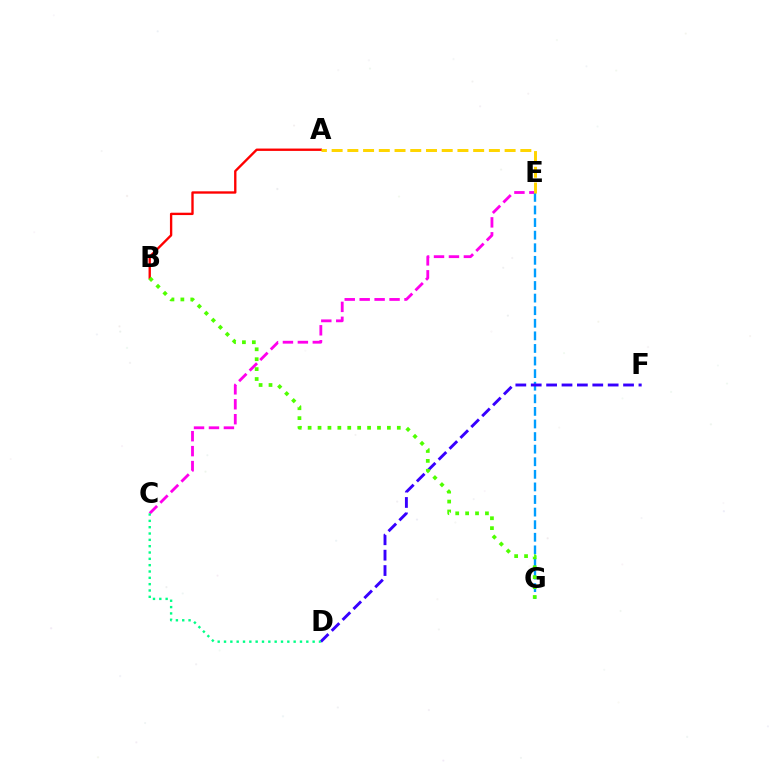{('C', 'E'): [{'color': '#ff00ed', 'line_style': 'dashed', 'thickness': 2.03}], ('E', 'G'): [{'color': '#009eff', 'line_style': 'dashed', 'thickness': 1.71}], ('A', 'B'): [{'color': '#ff0000', 'line_style': 'solid', 'thickness': 1.7}], ('D', 'F'): [{'color': '#3700ff', 'line_style': 'dashed', 'thickness': 2.09}], ('A', 'E'): [{'color': '#ffd500', 'line_style': 'dashed', 'thickness': 2.14}], ('B', 'G'): [{'color': '#4fff00', 'line_style': 'dotted', 'thickness': 2.69}], ('C', 'D'): [{'color': '#00ff86', 'line_style': 'dotted', 'thickness': 1.72}]}